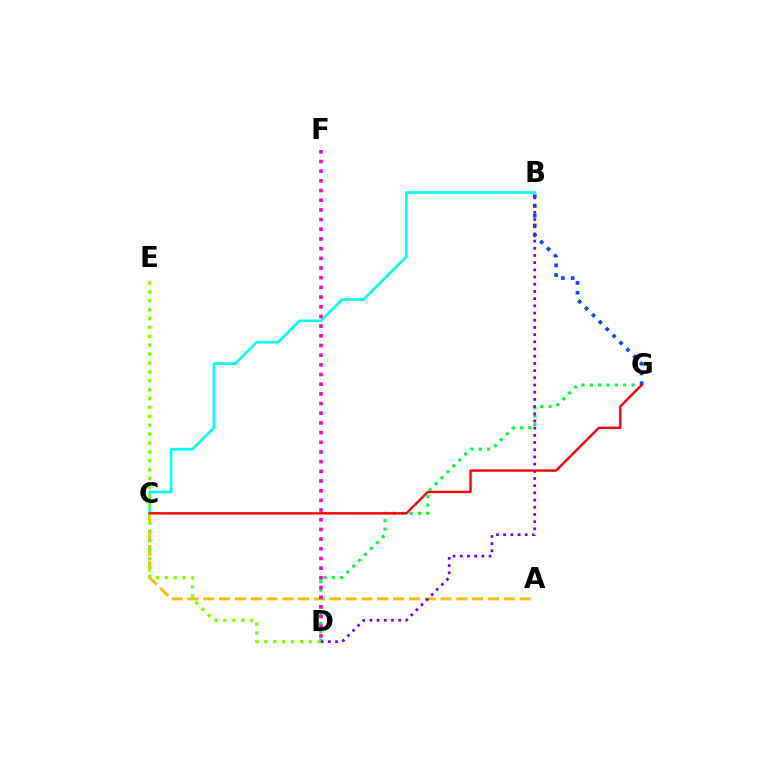{('A', 'C'): [{'color': '#ffbd00', 'line_style': 'dashed', 'thickness': 2.15}], ('D', 'G'): [{'color': '#00ff39', 'line_style': 'dotted', 'thickness': 2.27}], ('B', 'C'): [{'color': '#00fff6', 'line_style': 'solid', 'thickness': 1.92}], ('D', 'E'): [{'color': '#84ff00', 'line_style': 'dotted', 'thickness': 2.42}], ('B', 'G'): [{'color': '#004bff', 'line_style': 'dotted', 'thickness': 2.65}], ('C', 'G'): [{'color': '#ff0000', 'line_style': 'solid', 'thickness': 1.71}], ('D', 'F'): [{'color': '#ff00cf', 'line_style': 'dotted', 'thickness': 2.63}], ('B', 'D'): [{'color': '#7200ff', 'line_style': 'dotted', 'thickness': 1.95}]}